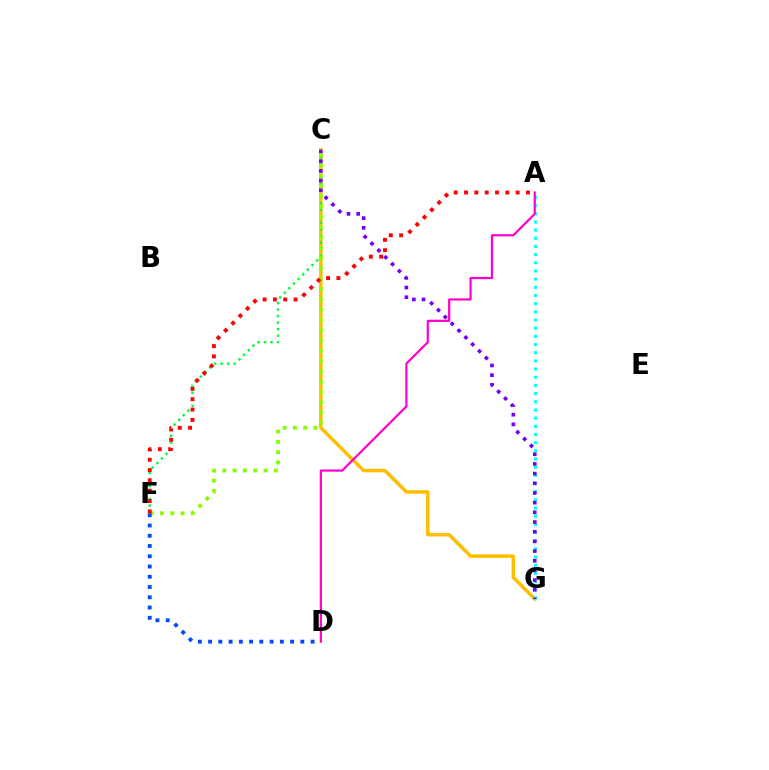{('C', 'G'): [{'color': '#ffbd00', 'line_style': 'solid', 'thickness': 2.52}, {'color': '#7200ff', 'line_style': 'dotted', 'thickness': 2.63}], ('C', 'F'): [{'color': '#00ff39', 'line_style': 'dotted', 'thickness': 1.77}, {'color': '#84ff00', 'line_style': 'dotted', 'thickness': 2.8}], ('A', 'G'): [{'color': '#00fff6', 'line_style': 'dotted', 'thickness': 2.22}], ('D', 'F'): [{'color': '#004bff', 'line_style': 'dotted', 'thickness': 2.78}], ('A', 'F'): [{'color': '#ff0000', 'line_style': 'dotted', 'thickness': 2.81}], ('A', 'D'): [{'color': '#ff00cf', 'line_style': 'solid', 'thickness': 1.59}]}